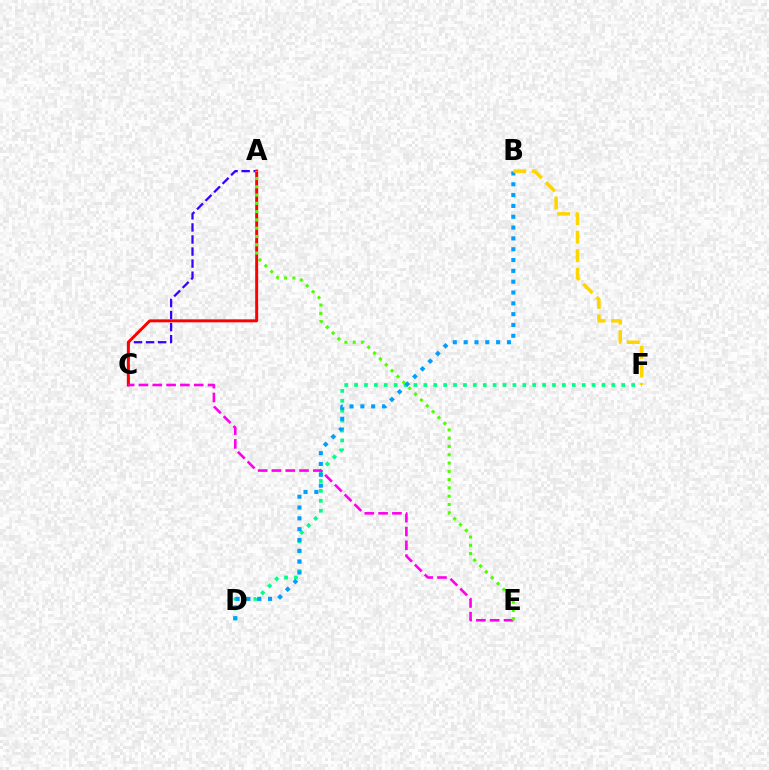{('D', 'F'): [{'color': '#00ff86', 'line_style': 'dotted', 'thickness': 2.69}], ('B', 'D'): [{'color': '#009eff', 'line_style': 'dotted', 'thickness': 2.94}], ('A', 'C'): [{'color': '#3700ff', 'line_style': 'dashed', 'thickness': 1.64}, {'color': '#ff0000', 'line_style': 'solid', 'thickness': 2.13}], ('C', 'E'): [{'color': '#ff00ed', 'line_style': 'dashed', 'thickness': 1.88}], ('A', 'E'): [{'color': '#4fff00', 'line_style': 'dotted', 'thickness': 2.25}], ('B', 'F'): [{'color': '#ffd500', 'line_style': 'dashed', 'thickness': 2.52}]}